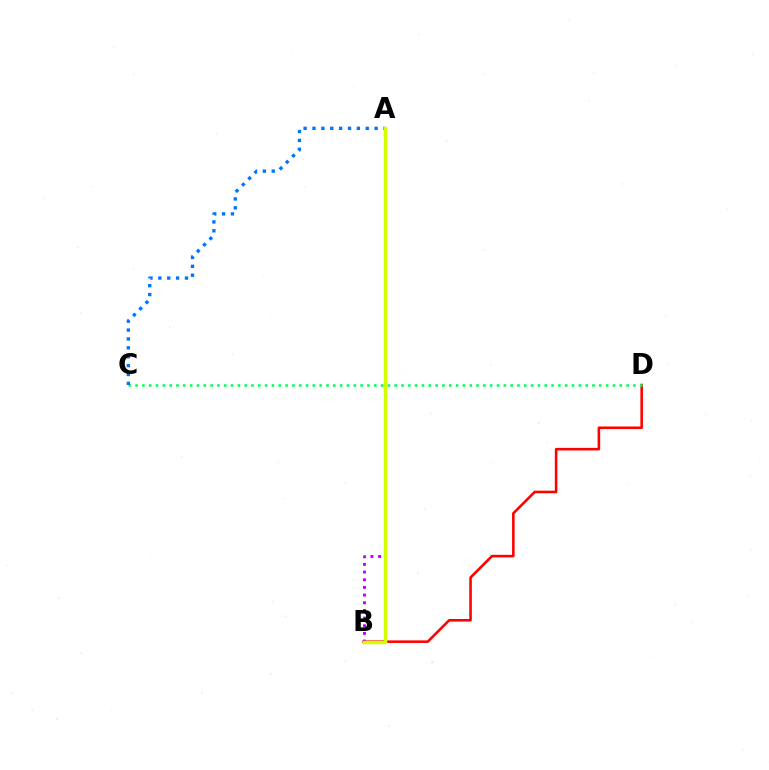{('B', 'D'): [{'color': '#ff0000', 'line_style': 'solid', 'thickness': 1.85}], ('C', 'D'): [{'color': '#00ff5c', 'line_style': 'dotted', 'thickness': 1.85}], ('A', 'C'): [{'color': '#0074ff', 'line_style': 'dotted', 'thickness': 2.41}], ('A', 'B'): [{'color': '#b900ff', 'line_style': 'dotted', 'thickness': 2.08}, {'color': '#d1ff00', 'line_style': 'solid', 'thickness': 2.5}]}